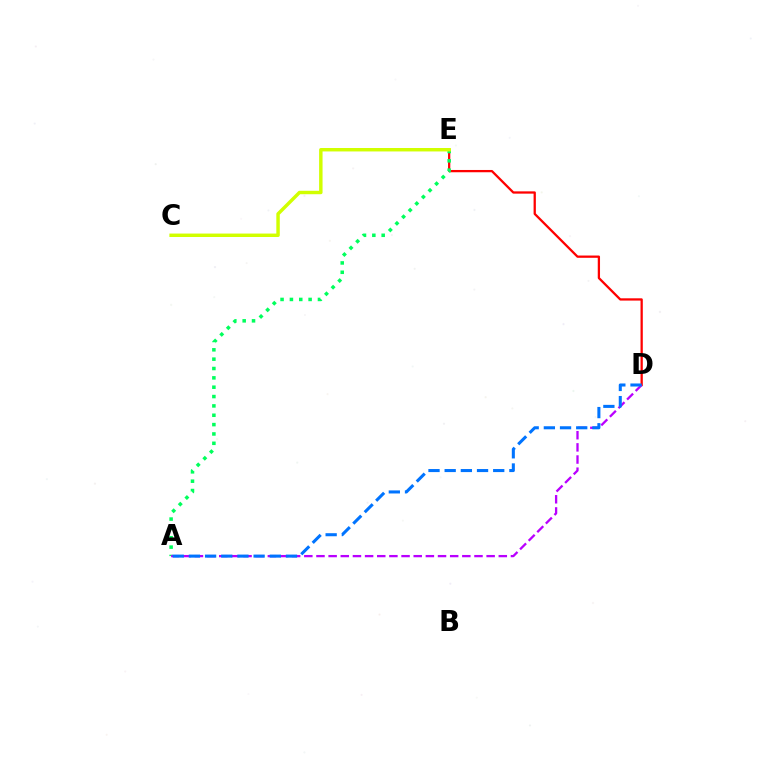{('D', 'E'): [{'color': '#ff0000', 'line_style': 'solid', 'thickness': 1.64}], ('A', 'E'): [{'color': '#00ff5c', 'line_style': 'dotted', 'thickness': 2.54}], ('C', 'E'): [{'color': '#d1ff00', 'line_style': 'solid', 'thickness': 2.48}], ('A', 'D'): [{'color': '#b900ff', 'line_style': 'dashed', 'thickness': 1.65}, {'color': '#0074ff', 'line_style': 'dashed', 'thickness': 2.2}]}